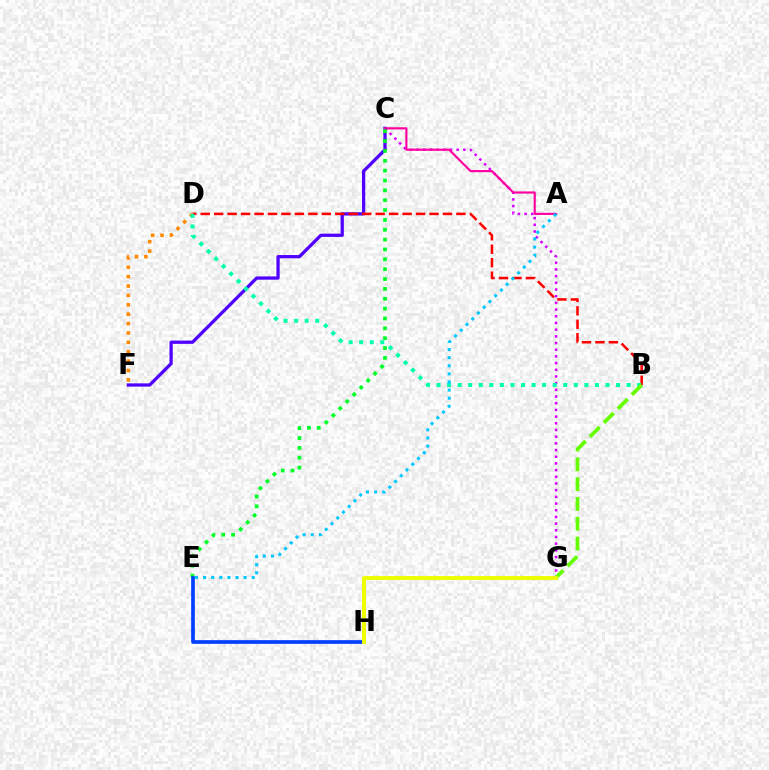{('C', 'G'): [{'color': '#d600ff', 'line_style': 'dotted', 'thickness': 1.82}], ('C', 'F'): [{'color': '#4f00ff', 'line_style': 'solid', 'thickness': 2.35}], ('B', 'D'): [{'color': '#ff0000', 'line_style': 'dashed', 'thickness': 1.83}, {'color': '#00ffaf', 'line_style': 'dotted', 'thickness': 2.87}], ('A', 'C'): [{'color': '#ff00a0', 'line_style': 'solid', 'thickness': 1.55}], ('D', 'F'): [{'color': '#ff8800', 'line_style': 'dotted', 'thickness': 2.55}], ('A', 'E'): [{'color': '#00c7ff', 'line_style': 'dotted', 'thickness': 2.2}], ('C', 'E'): [{'color': '#00ff27', 'line_style': 'dotted', 'thickness': 2.68}], ('B', 'G'): [{'color': '#66ff00', 'line_style': 'dashed', 'thickness': 2.69}], ('E', 'H'): [{'color': '#003fff', 'line_style': 'solid', 'thickness': 2.65}], ('G', 'H'): [{'color': '#eeff00', 'line_style': 'solid', 'thickness': 2.82}]}